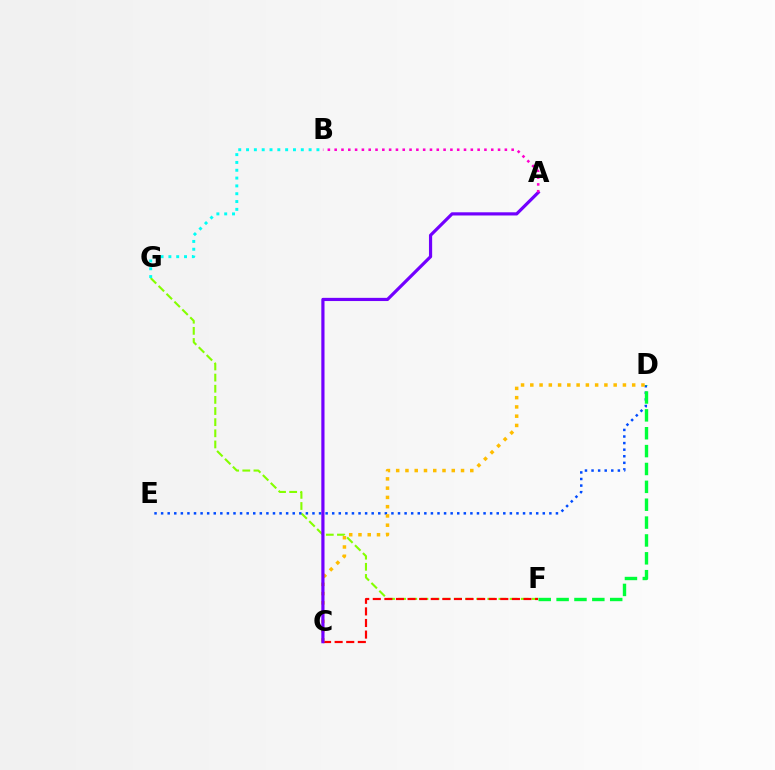{('F', 'G'): [{'color': '#84ff00', 'line_style': 'dashed', 'thickness': 1.51}], ('D', 'E'): [{'color': '#004bff', 'line_style': 'dotted', 'thickness': 1.79}], ('C', 'F'): [{'color': '#ff0000', 'line_style': 'dashed', 'thickness': 1.57}], ('D', 'F'): [{'color': '#00ff39', 'line_style': 'dashed', 'thickness': 2.43}], ('C', 'D'): [{'color': '#ffbd00', 'line_style': 'dotted', 'thickness': 2.52}], ('A', 'C'): [{'color': '#7200ff', 'line_style': 'solid', 'thickness': 2.29}], ('B', 'G'): [{'color': '#00fff6', 'line_style': 'dotted', 'thickness': 2.12}], ('A', 'B'): [{'color': '#ff00cf', 'line_style': 'dotted', 'thickness': 1.85}]}